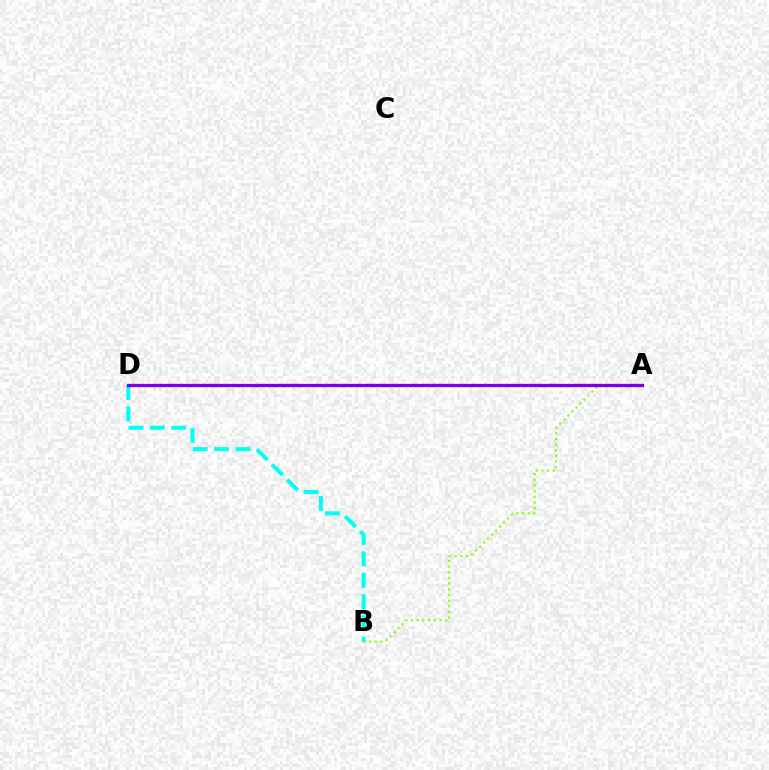{('A', 'B'): [{'color': '#84ff00', 'line_style': 'dotted', 'thickness': 1.54}], ('B', 'D'): [{'color': '#00fff6', 'line_style': 'dashed', 'thickness': 2.91}], ('A', 'D'): [{'color': '#ff0000', 'line_style': 'solid', 'thickness': 2.38}, {'color': '#7200ff', 'line_style': 'solid', 'thickness': 2.08}]}